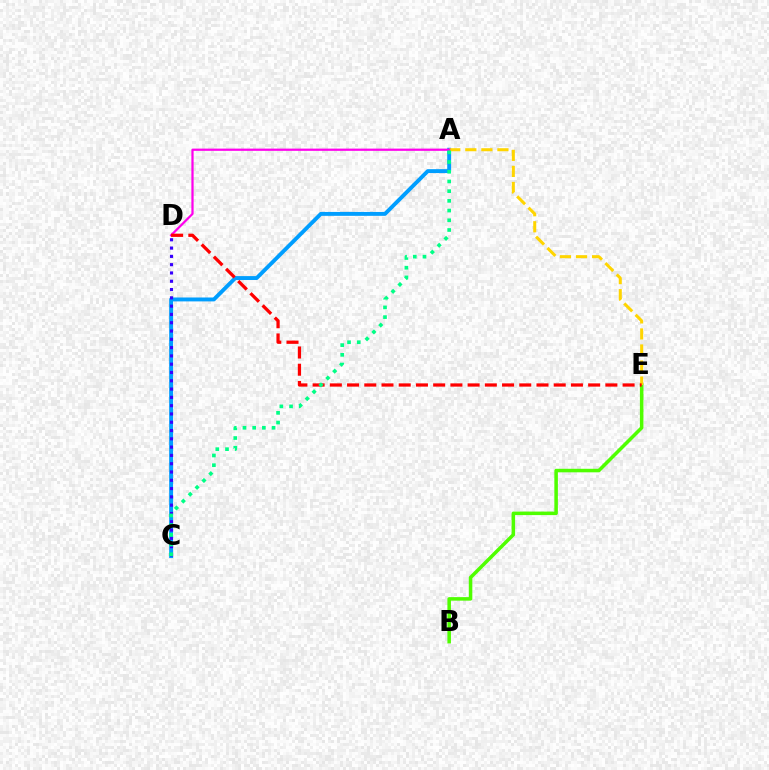{('B', 'E'): [{'color': '#4fff00', 'line_style': 'solid', 'thickness': 2.54}], ('A', 'C'): [{'color': '#009eff', 'line_style': 'solid', 'thickness': 2.81}, {'color': '#00ff86', 'line_style': 'dotted', 'thickness': 2.64}], ('A', 'E'): [{'color': '#ffd500', 'line_style': 'dashed', 'thickness': 2.18}], ('C', 'D'): [{'color': '#3700ff', 'line_style': 'dotted', 'thickness': 2.25}], ('A', 'D'): [{'color': '#ff00ed', 'line_style': 'solid', 'thickness': 1.61}], ('D', 'E'): [{'color': '#ff0000', 'line_style': 'dashed', 'thickness': 2.34}]}